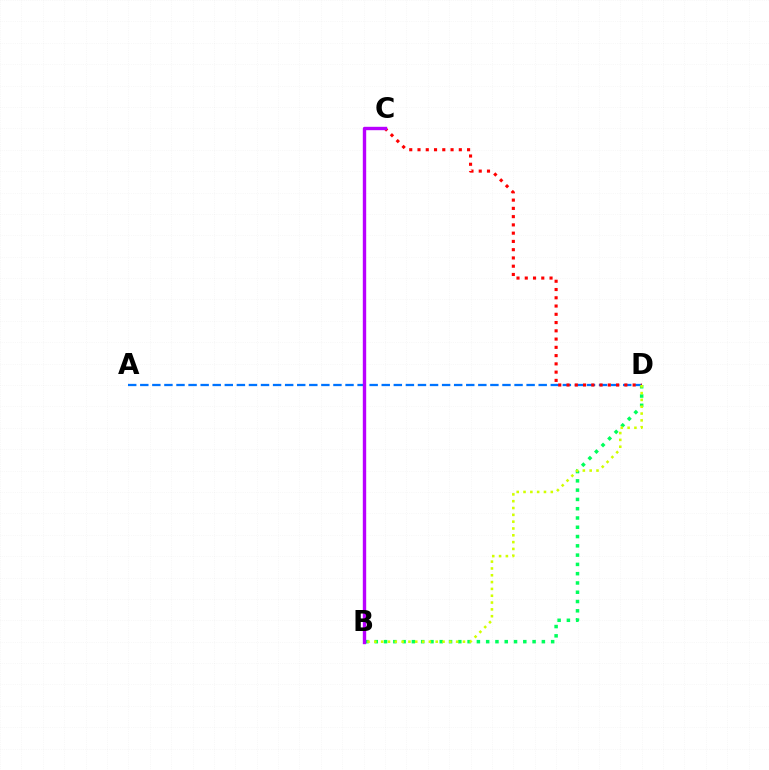{('A', 'D'): [{'color': '#0074ff', 'line_style': 'dashed', 'thickness': 1.64}], ('B', 'D'): [{'color': '#00ff5c', 'line_style': 'dotted', 'thickness': 2.52}, {'color': '#d1ff00', 'line_style': 'dotted', 'thickness': 1.85}], ('C', 'D'): [{'color': '#ff0000', 'line_style': 'dotted', 'thickness': 2.24}], ('B', 'C'): [{'color': '#b900ff', 'line_style': 'solid', 'thickness': 2.44}]}